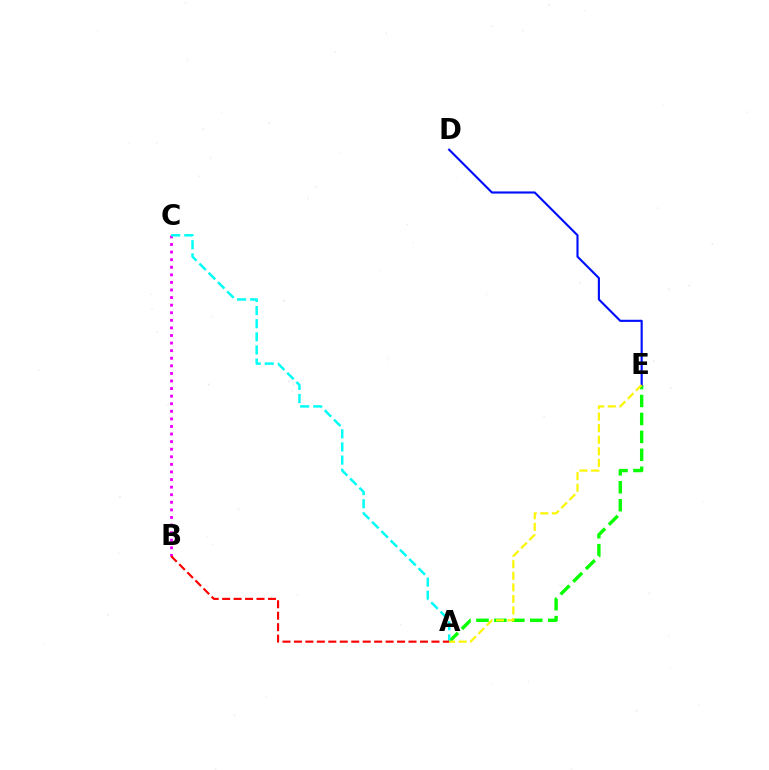{('A', 'E'): [{'color': '#08ff00', 'line_style': 'dashed', 'thickness': 2.44}, {'color': '#fcf500', 'line_style': 'dashed', 'thickness': 1.57}], ('B', 'C'): [{'color': '#ee00ff', 'line_style': 'dotted', 'thickness': 2.06}], ('D', 'E'): [{'color': '#0010ff', 'line_style': 'solid', 'thickness': 1.54}], ('A', 'C'): [{'color': '#00fff6', 'line_style': 'dashed', 'thickness': 1.78}], ('A', 'B'): [{'color': '#ff0000', 'line_style': 'dashed', 'thickness': 1.56}]}